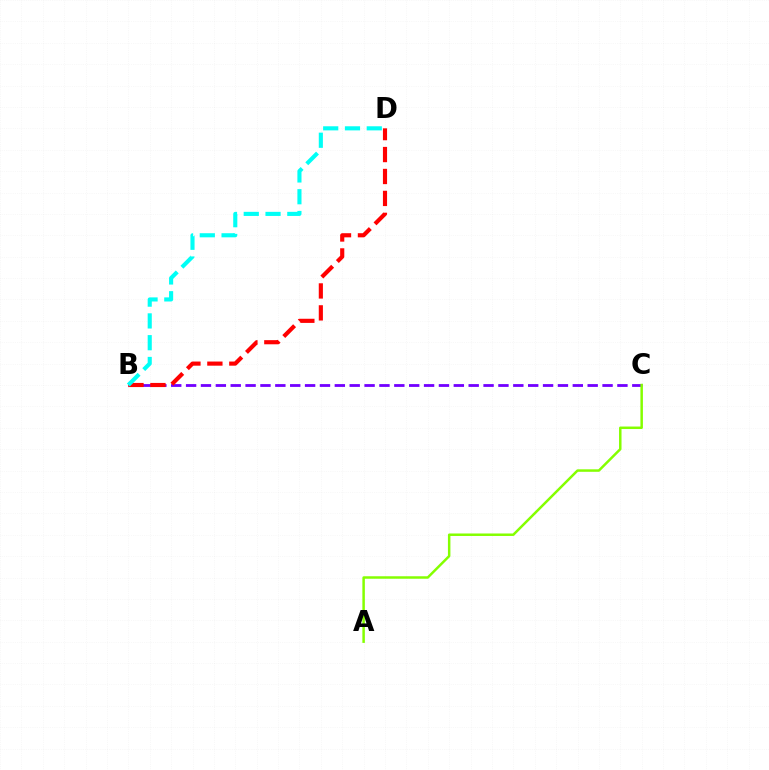{('B', 'C'): [{'color': '#7200ff', 'line_style': 'dashed', 'thickness': 2.02}], ('B', 'D'): [{'color': '#ff0000', 'line_style': 'dashed', 'thickness': 2.98}, {'color': '#00fff6', 'line_style': 'dashed', 'thickness': 2.96}], ('A', 'C'): [{'color': '#84ff00', 'line_style': 'solid', 'thickness': 1.79}]}